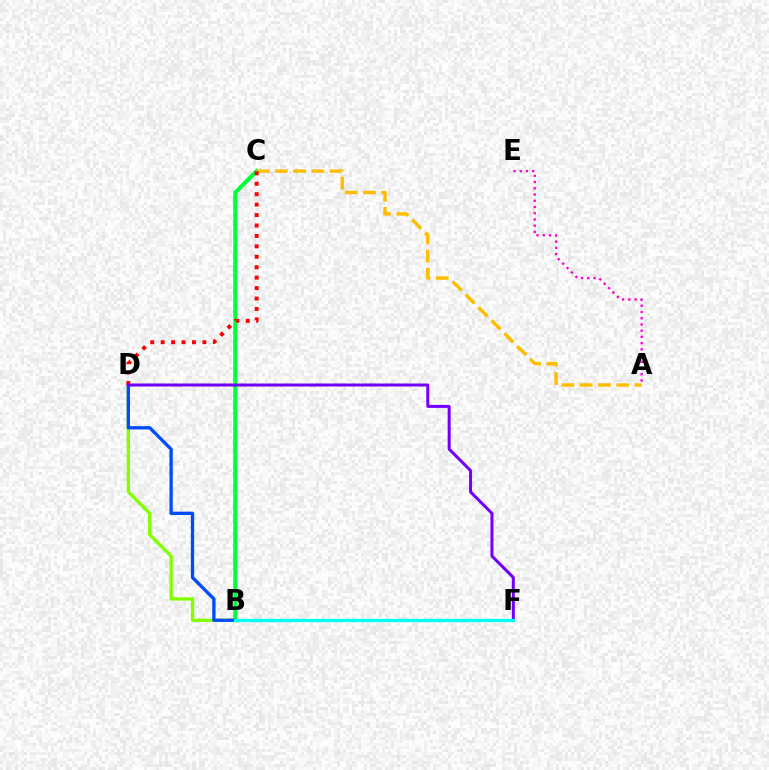{('B', 'C'): [{'color': '#00ff39', 'line_style': 'solid', 'thickness': 2.9}], ('B', 'D'): [{'color': '#84ff00', 'line_style': 'solid', 'thickness': 2.4}, {'color': '#004bff', 'line_style': 'solid', 'thickness': 2.38}], ('A', 'E'): [{'color': '#ff00cf', 'line_style': 'dotted', 'thickness': 1.69}], ('A', 'C'): [{'color': '#ffbd00', 'line_style': 'dashed', 'thickness': 2.48}], ('C', 'D'): [{'color': '#ff0000', 'line_style': 'dotted', 'thickness': 2.83}], ('D', 'F'): [{'color': '#7200ff', 'line_style': 'solid', 'thickness': 2.16}], ('B', 'F'): [{'color': '#00fff6', 'line_style': 'solid', 'thickness': 2.4}]}